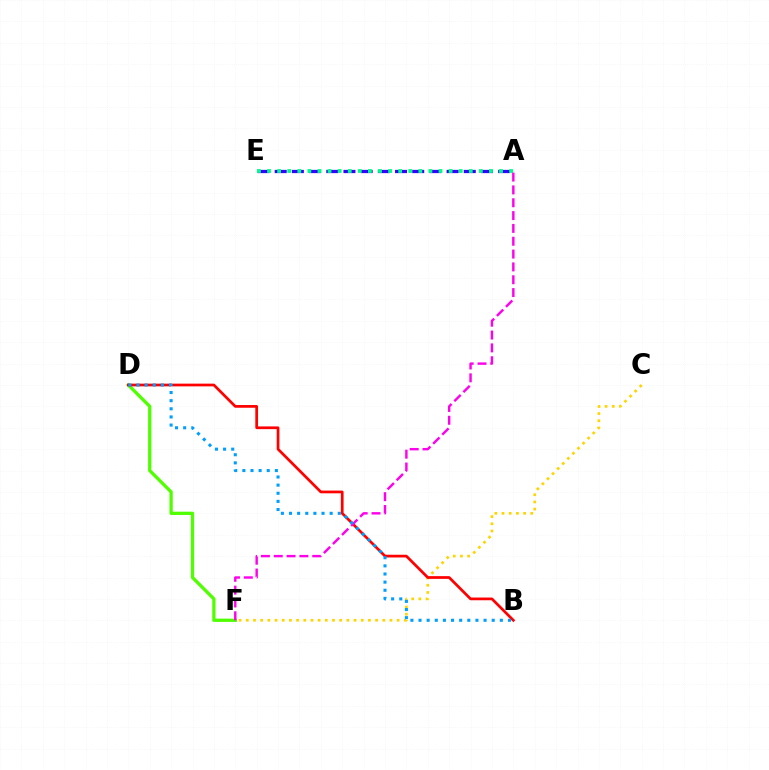{('C', 'F'): [{'color': '#ffd500', 'line_style': 'dotted', 'thickness': 1.95}], ('D', 'F'): [{'color': '#4fff00', 'line_style': 'solid', 'thickness': 2.36}], ('B', 'D'): [{'color': '#ff0000', 'line_style': 'solid', 'thickness': 1.96}, {'color': '#009eff', 'line_style': 'dotted', 'thickness': 2.21}], ('A', 'E'): [{'color': '#3700ff', 'line_style': 'dashed', 'thickness': 2.34}, {'color': '#00ff86', 'line_style': 'dotted', 'thickness': 2.74}], ('A', 'F'): [{'color': '#ff00ed', 'line_style': 'dashed', 'thickness': 1.74}]}